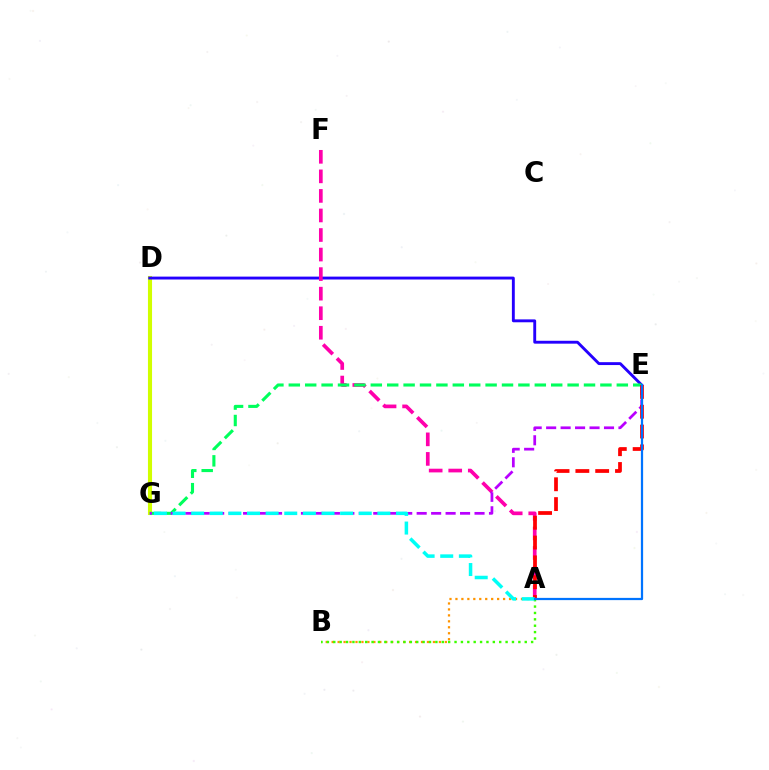{('D', 'G'): [{'color': '#d1ff00', 'line_style': 'solid', 'thickness': 2.95}], ('D', 'E'): [{'color': '#2500ff', 'line_style': 'solid', 'thickness': 2.08}], ('A', 'F'): [{'color': '#ff00ac', 'line_style': 'dashed', 'thickness': 2.66}], ('A', 'B'): [{'color': '#ff9400', 'line_style': 'dotted', 'thickness': 1.62}, {'color': '#3dff00', 'line_style': 'dotted', 'thickness': 1.73}], ('E', 'G'): [{'color': '#00ff5c', 'line_style': 'dashed', 'thickness': 2.23}, {'color': '#b900ff', 'line_style': 'dashed', 'thickness': 1.96}], ('A', 'E'): [{'color': '#ff0000', 'line_style': 'dashed', 'thickness': 2.69}, {'color': '#0074ff', 'line_style': 'solid', 'thickness': 1.61}], ('A', 'G'): [{'color': '#00fff6', 'line_style': 'dashed', 'thickness': 2.53}]}